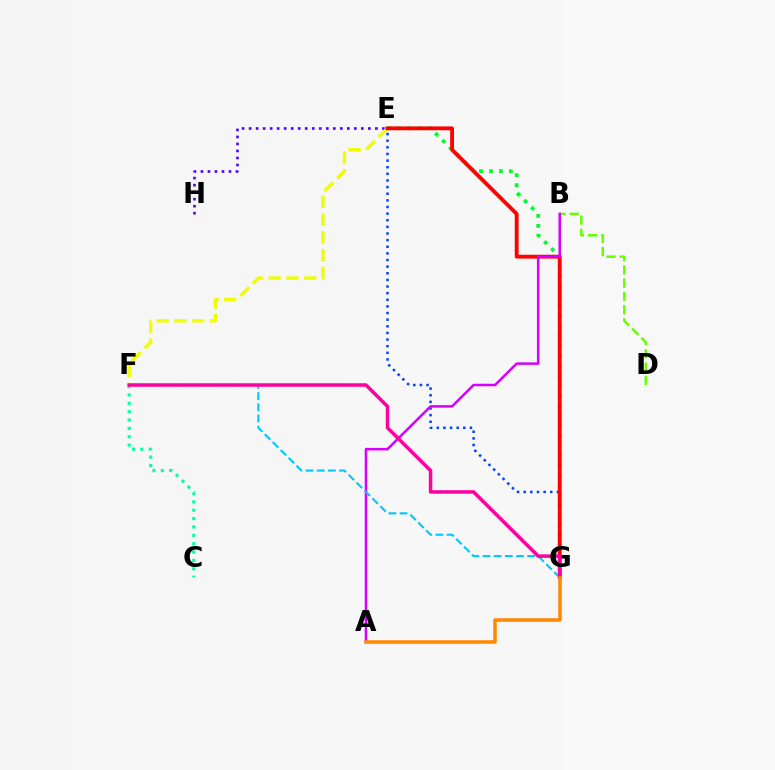{('B', 'D'): [{'color': '#66ff00', 'line_style': 'dashed', 'thickness': 1.8}], ('E', 'G'): [{'color': '#00ff27', 'line_style': 'dotted', 'thickness': 2.7}, {'color': '#003fff', 'line_style': 'dotted', 'thickness': 1.8}, {'color': '#ff0000', 'line_style': 'solid', 'thickness': 2.76}], ('E', 'H'): [{'color': '#4f00ff', 'line_style': 'dotted', 'thickness': 1.91}], ('E', 'F'): [{'color': '#eeff00', 'line_style': 'dashed', 'thickness': 2.42}], ('C', 'F'): [{'color': '#00ffaf', 'line_style': 'dotted', 'thickness': 2.27}], ('A', 'B'): [{'color': '#d600ff', 'line_style': 'solid', 'thickness': 1.82}], ('F', 'G'): [{'color': '#00c7ff', 'line_style': 'dashed', 'thickness': 1.52}, {'color': '#ff00a0', 'line_style': 'solid', 'thickness': 2.52}], ('A', 'G'): [{'color': '#ff8800', 'line_style': 'solid', 'thickness': 2.53}]}